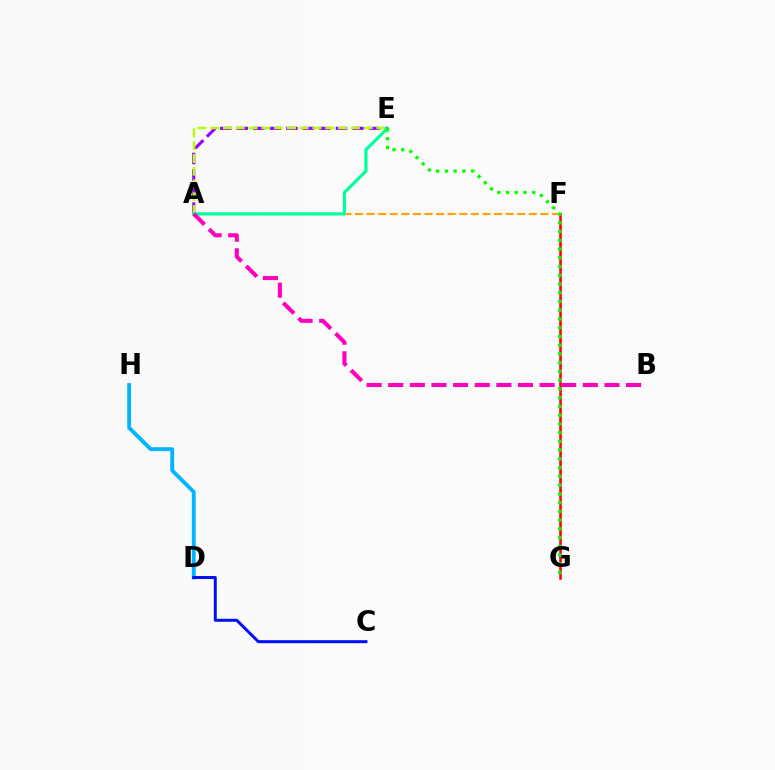{('A', 'E'): [{'color': '#9b00ff', 'line_style': 'dashed', 'thickness': 2.25}, {'color': '#b3ff00', 'line_style': 'dashed', 'thickness': 1.74}, {'color': '#00ff9d', 'line_style': 'solid', 'thickness': 2.3}], ('D', 'H'): [{'color': '#00b5ff', 'line_style': 'solid', 'thickness': 2.78}], ('A', 'F'): [{'color': '#ffa500', 'line_style': 'dashed', 'thickness': 1.57}], ('F', 'G'): [{'color': '#ff0000', 'line_style': 'solid', 'thickness': 1.81}], ('C', 'D'): [{'color': '#0010ff', 'line_style': 'solid', 'thickness': 2.15}], ('A', 'B'): [{'color': '#ff00bd', 'line_style': 'dashed', 'thickness': 2.94}], ('E', 'G'): [{'color': '#08ff00', 'line_style': 'dotted', 'thickness': 2.38}]}